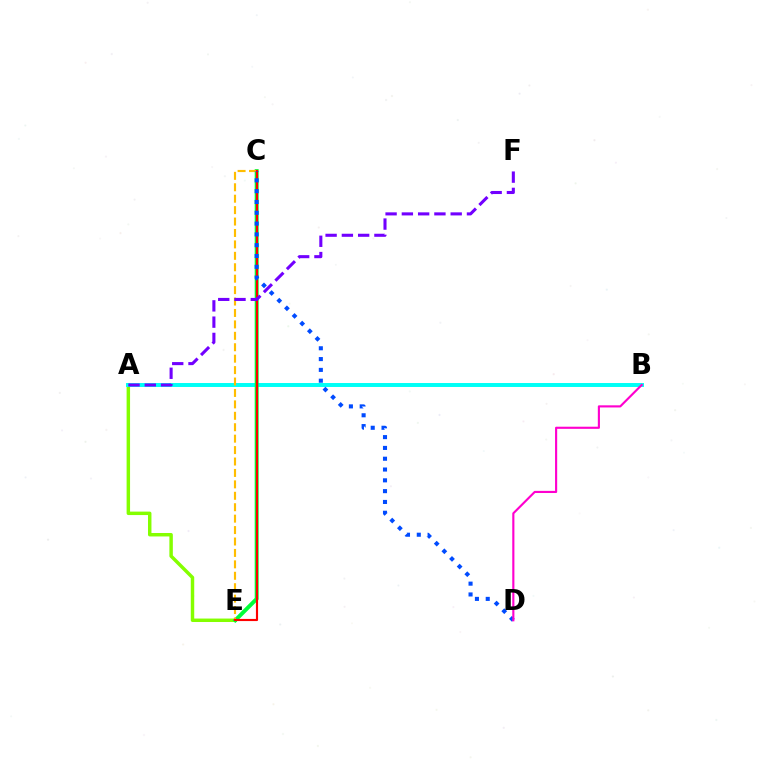{('A', 'E'): [{'color': '#84ff00', 'line_style': 'solid', 'thickness': 2.49}], ('A', 'B'): [{'color': '#00fff6', 'line_style': 'solid', 'thickness': 2.84}], ('C', 'E'): [{'color': '#00ff39', 'line_style': 'solid', 'thickness': 2.84}, {'color': '#ffbd00', 'line_style': 'dashed', 'thickness': 1.55}, {'color': '#ff0000', 'line_style': 'solid', 'thickness': 1.54}], ('C', 'D'): [{'color': '#004bff', 'line_style': 'dotted', 'thickness': 2.94}], ('A', 'F'): [{'color': '#7200ff', 'line_style': 'dashed', 'thickness': 2.21}], ('B', 'D'): [{'color': '#ff00cf', 'line_style': 'solid', 'thickness': 1.54}]}